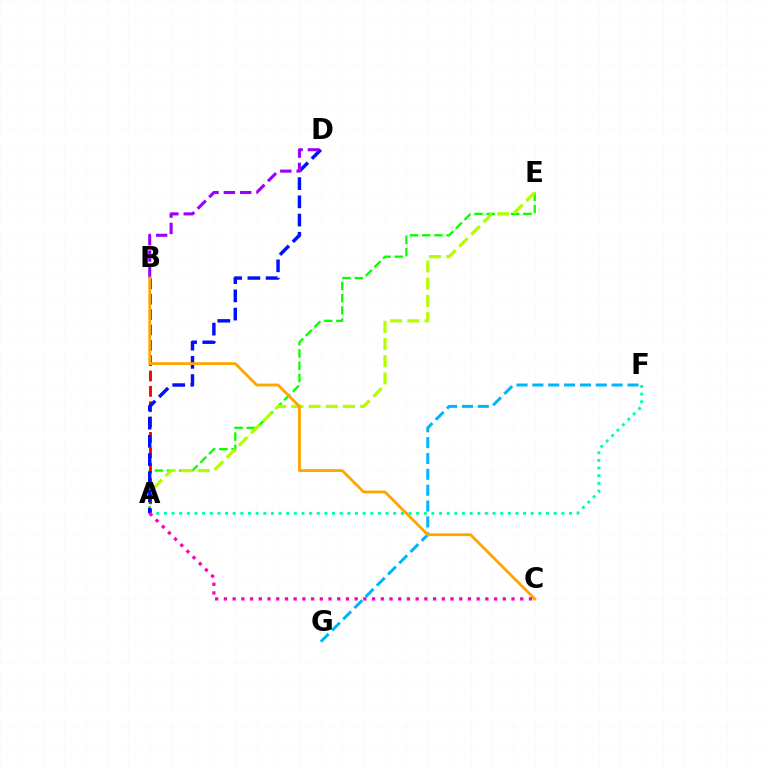{('A', 'E'): [{'color': '#08ff00', 'line_style': 'dashed', 'thickness': 1.66}, {'color': '#b3ff00', 'line_style': 'dashed', 'thickness': 2.33}], ('F', 'G'): [{'color': '#00b5ff', 'line_style': 'dashed', 'thickness': 2.15}], ('A', 'B'): [{'color': '#ff0000', 'line_style': 'dashed', 'thickness': 2.09}], ('A', 'F'): [{'color': '#00ff9d', 'line_style': 'dotted', 'thickness': 2.08}], ('A', 'D'): [{'color': '#0010ff', 'line_style': 'dashed', 'thickness': 2.47}], ('B', 'D'): [{'color': '#9b00ff', 'line_style': 'dashed', 'thickness': 2.22}], ('B', 'C'): [{'color': '#ffa500', 'line_style': 'solid', 'thickness': 2.02}], ('A', 'C'): [{'color': '#ff00bd', 'line_style': 'dotted', 'thickness': 2.37}]}